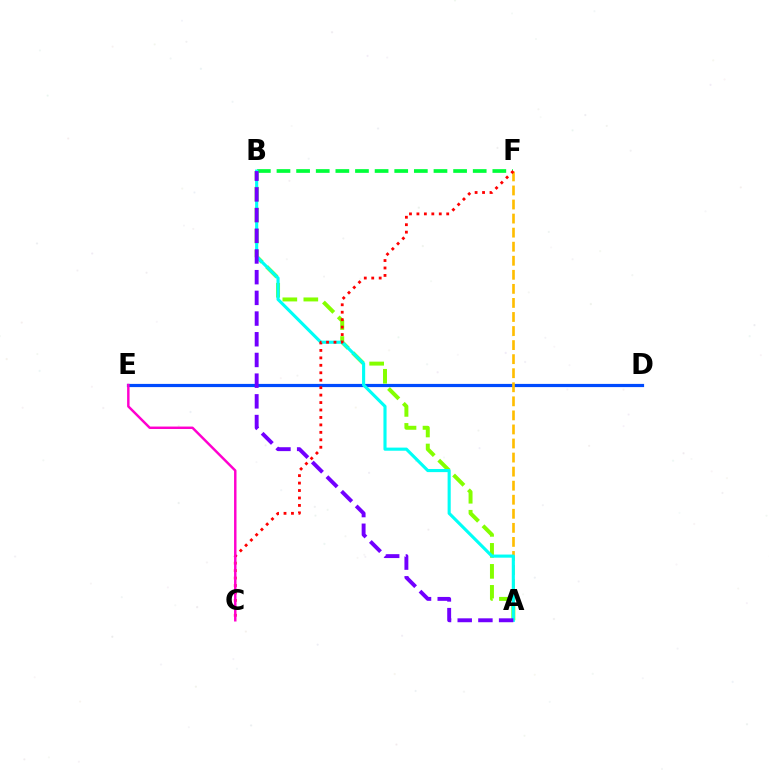{('D', 'E'): [{'color': '#004bff', 'line_style': 'solid', 'thickness': 2.3}], ('A', 'B'): [{'color': '#84ff00', 'line_style': 'dashed', 'thickness': 2.85}, {'color': '#00fff6', 'line_style': 'solid', 'thickness': 2.25}, {'color': '#7200ff', 'line_style': 'dashed', 'thickness': 2.81}], ('A', 'F'): [{'color': '#ffbd00', 'line_style': 'dashed', 'thickness': 1.91}], ('B', 'F'): [{'color': '#00ff39', 'line_style': 'dashed', 'thickness': 2.67}], ('C', 'F'): [{'color': '#ff0000', 'line_style': 'dotted', 'thickness': 2.02}], ('C', 'E'): [{'color': '#ff00cf', 'line_style': 'solid', 'thickness': 1.77}]}